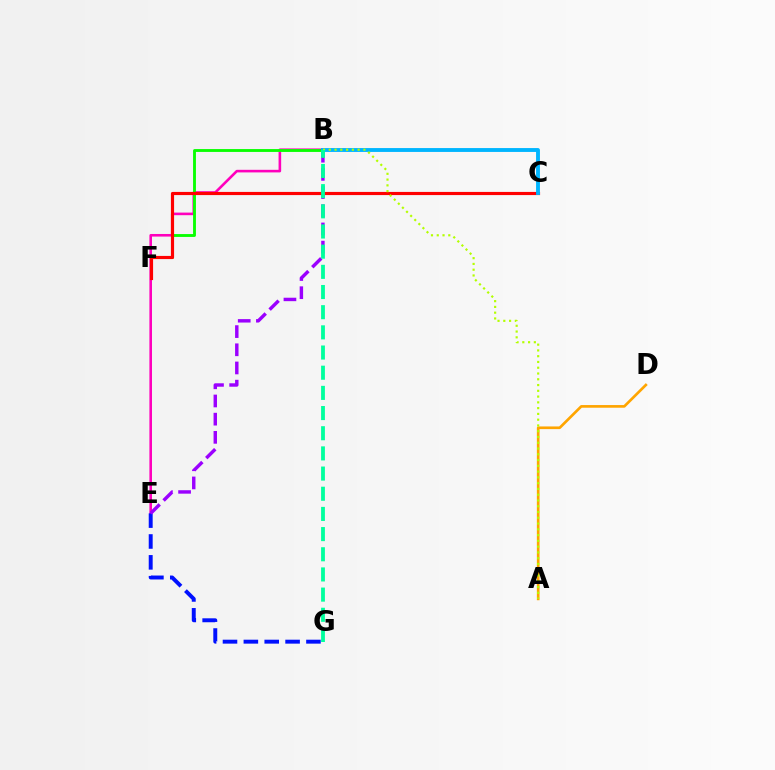{('B', 'E'): [{'color': '#ff00bd', 'line_style': 'solid', 'thickness': 1.87}, {'color': '#9b00ff', 'line_style': 'dashed', 'thickness': 2.47}], ('E', 'G'): [{'color': '#0010ff', 'line_style': 'dashed', 'thickness': 2.83}], ('A', 'D'): [{'color': '#ffa500', 'line_style': 'solid', 'thickness': 1.92}], ('B', 'F'): [{'color': '#08ff00', 'line_style': 'solid', 'thickness': 2.06}], ('C', 'F'): [{'color': '#ff0000', 'line_style': 'solid', 'thickness': 2.27}], ('B', 'C'): [{'color': '#00b5ff', 'line_style': 'solid', 'thickness': 2.79}], ('A', 'B'): [{'color': '#b3ff00', 'line_style': 'dotted', 'thickness': 1.57}], ('B', 'G'): [{'color': '#00ff9d', 'line_style': 'dashed', 'thickness': 2.74}]}